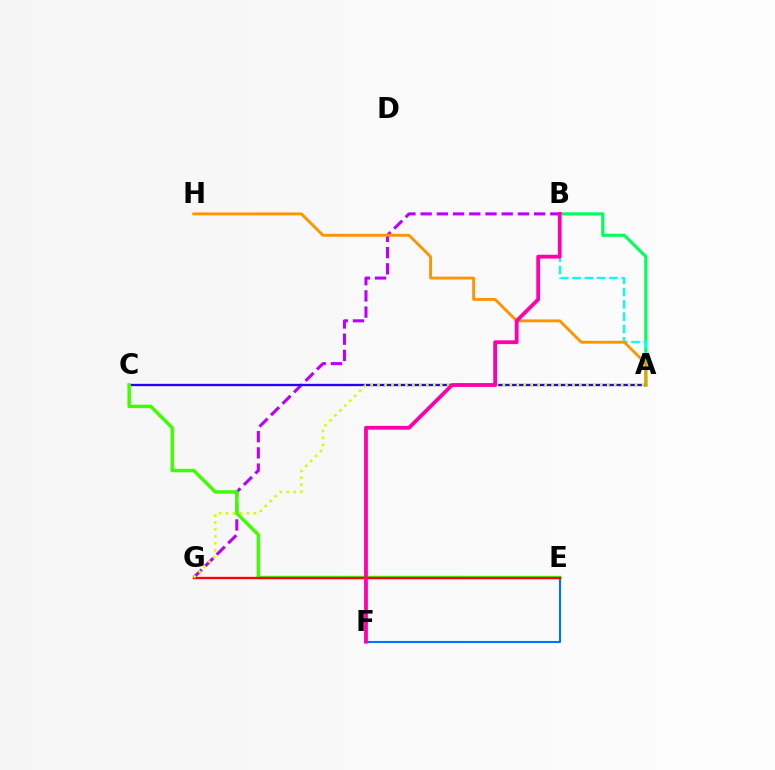{('A', 'B'): [{'color': '#00ff5c', 'line_style': 'solid', 'thickness': 2.25}, {'color': '#00fff6', 'line_style': 'dashed', 'thickness': 1.67}], ('B', 'G'): [{'color': '#b900ff', 'line_style': 'dashed', 'thickness': 2.2}], ('A', 'C'): [{'color': '#2500ff', 'line_style': 'solid', 'thickness': 1.67}], ('C', 'E'): [{'color': '#3dff00', 'line_style': 'solid', 'thickness': 2.47}], ('E', 'F'): [{'color': '#0074ff', 'line_style': 'solid', 'thickness': 1.51}], ('E', 'G'): [{'color': '#ff0000', 'line_style': 'solid', 'thickness': 1.68}], ('A', 'G'): [{'color': '#d1ff00', 'line_style': 'dotted', 'thickness': 1.89}], ('A', 'H'): [{'color': '#ff9400', 'line_style': 'solid', 'thickness': 2.06}], ('B', 'F'): [{'color': '#ff00ac', 'line_style': 'solid', 'thickness': 2.73}]}